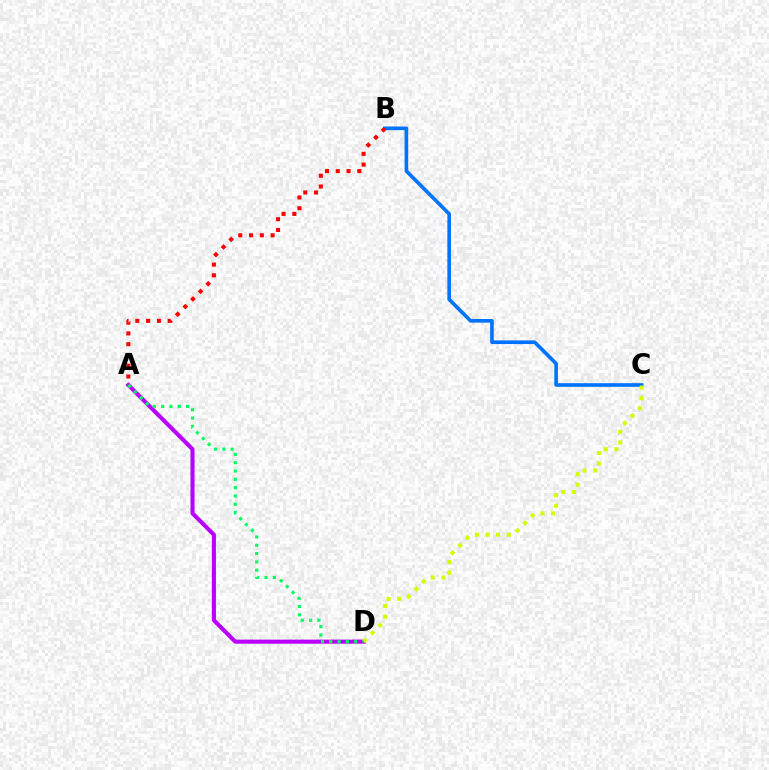{('B', 'C'): [{'color': '#0074ff', 'line_style': 'solid', 'thickness': 2.62}], ('A', 'D'): [{'color': '#b900ff', 'line_style': 'solid', 'thickness': 2.94}, {'color': '#00ff5c', 'line_style': 'dotted', 'thickness': 2.26}], ('A', 'B'): [{'color': '#ff0000', 'line_style': 'dotted', 'thickness': 2.93}], ('C', 'D'): [{'color': '#d1ff00', 'line_style': 'dotted', 'thickness': 2.89}]}